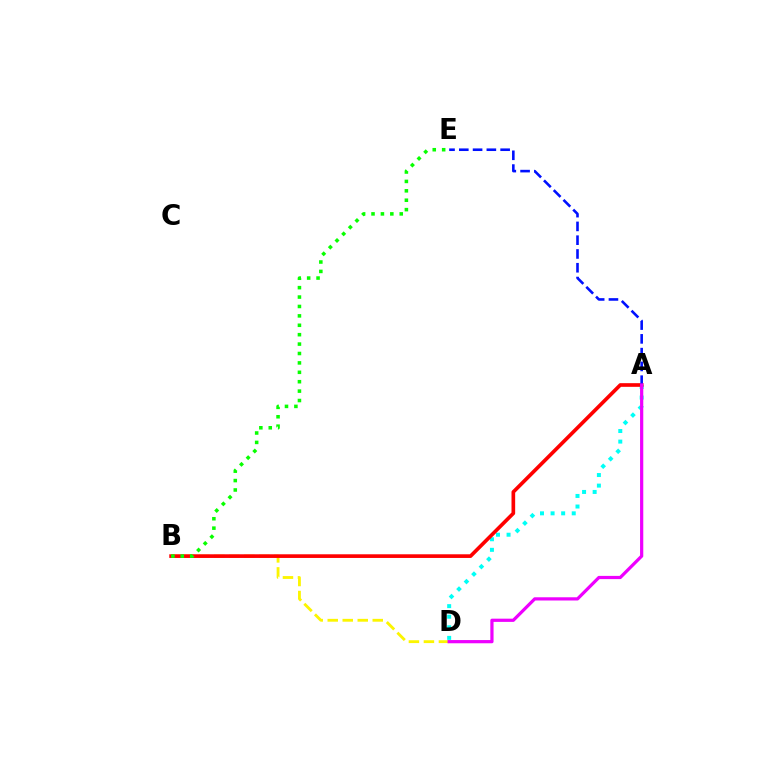{('A', 'D'): [{'color': '#00fff6', 'line_style': 'dotted', 'thickness': 2.87}, {'color': '#ee00ff', 'line_style': 'solid', 'thickness': 2.32}], ('B', 'D'): [{'color': '#fcf500', 'line_style': 'dashed', 'thickness': 2.04}], ('A', 'B'): [{'color': '#ff0000', 'line_style': 'solid', 'thickness': 2.64}], ('A', 'E'): [{'color': '#0010ff', 'line_style': 'dashed', 'thickness': 1.87}], ('B', 'E'): [{'color': '#08ff00', 'line_style': 'dotted', 'thickness': 2.56}]}